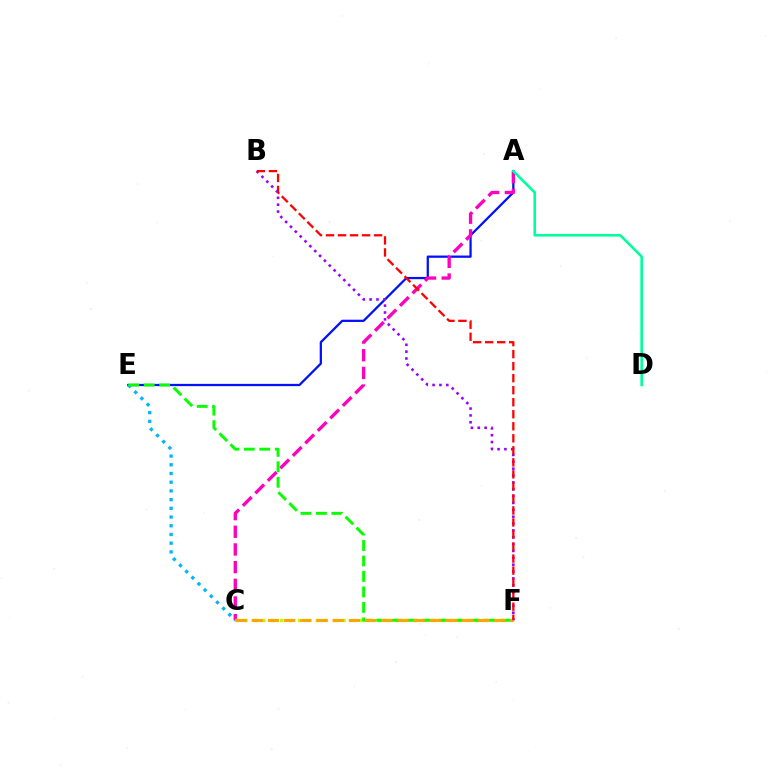{('A', 'E'): [{'color': '#0010ff', 'line_style': 'solid', 'thickness': 1.63}], ('A', 'C'): [{'color': '#ff00bd', 'line_style': 'dashed', 'thickness': 2.4}], ('C', 'F'): [{'color': '#b3ff00', 'line_style': 'dotted', 'thickness': 2.42}, {'color': '#ffa500', 'line_style': 'dashed', 'thickness': 2.2}], ('C', 'E'): [{'color': '#00b5ff', 'line_style': 'dotted', 'thickness': 2.37}], ('E', 'F'): [{'color': '#08ff00', 'line_style': 'dashed', 'thickness': 2.1}], ('B', 'F'): [{'color': '#9b00ff', 'line_style': 'dotted', 'thickness': 1.86}, {'color': '#ff0000', 'line_style': 'dashed', 'thickness': 1.63}], ('A', 'D'): [{'color': '#00ff9d', 'line_style': 'solid', 'thickness': 1.88}]}